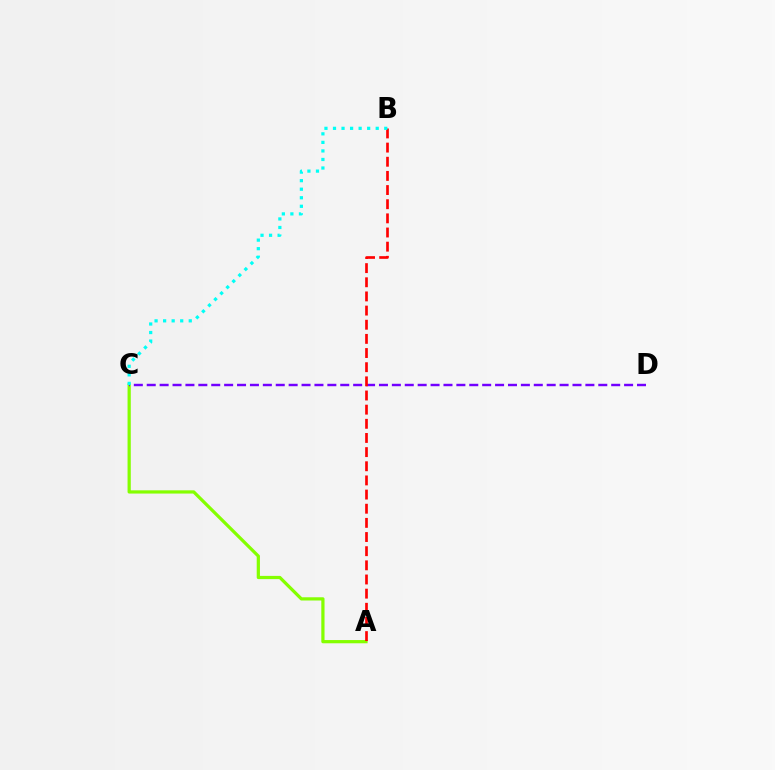{('A', 'C'): [{'color': '#84ff00', 'line_style': 'solid', 'thickness': 2.32}], ('C', 'D'): [{'color': '#7200ff', 'line_style': 'dashed', 'thickness': 1.75}], ('A', 'B'): [{'color': '#ff0000', 'line_style': 'dashed', 'thickness': 1.92}], ('B', 'C'): [{'color': '#00fff6', 'line_style': 'dotted', 'thickness': 2.32}]}